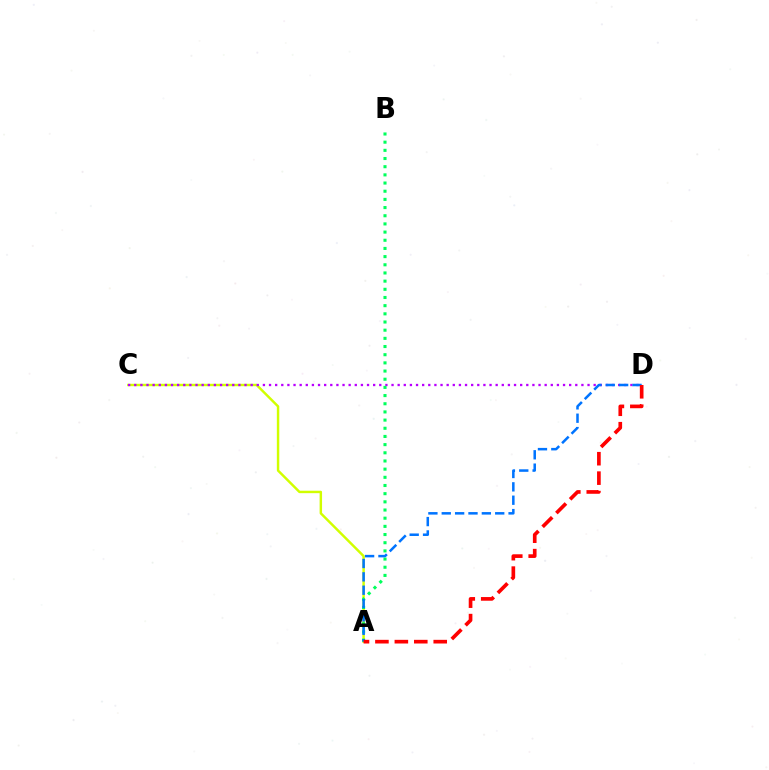{('A', 'C'): [{'color': '#d1ff00', 'line_style': 'solid', 'thickness': 1.76}], ('C', 'D'): [{'color': '#b900ff', 'line_style': 'dotted', 'thickness': 1.66}], ('A', 'B'): [{'color': '#00ff5c', 'line_style': 'dotted', 'thickness': 2.22}], ('A', 'D'): [{'color': '#0074ff', 'line_style': 'dashed', 'thickness': 1.82}, {'color': '#ff0000', 'line_style': 'dashed', 'thickness': 2.64}]}